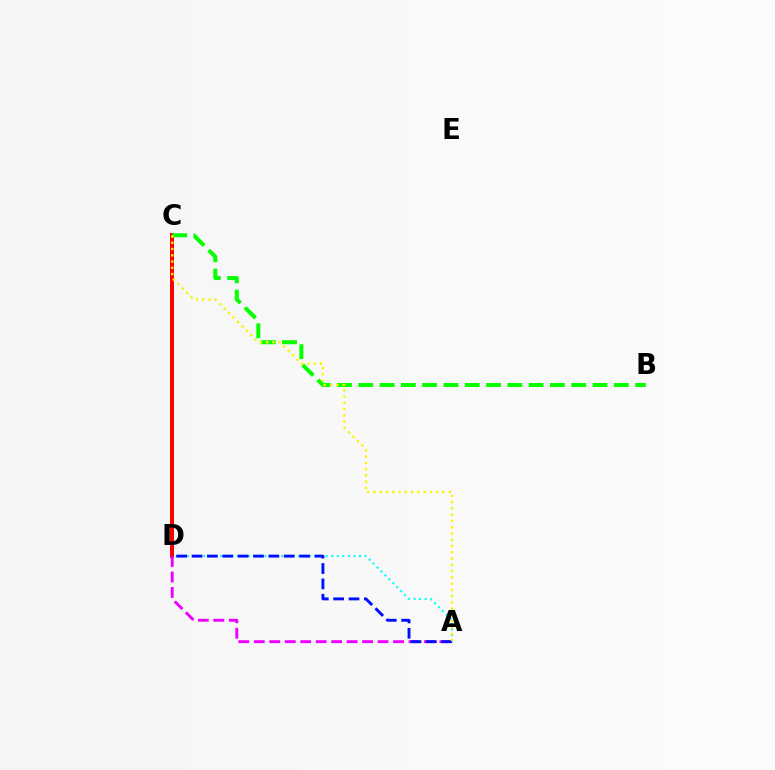{('A', 'D'): [{'color': '#00fff6', 'line_style': 'dotted', 'thickness': 1.51}, {'color': '#ee00ff', 'line_style': 'dashed', 'thickness': 2.1}, {'color': '#0010ff', 'line_style': 'dashed', 'thickness': 2.09}], ('C', 'D'): [{'color': '#ff0000', 'line_style': 'solid', 'thickness': 2.88}], ('B', 'C'): [{'color': '#08ff00', 'line_style': 'dashed', 'thickness': 2.89}], ('A', 'C'): [{'color': '#fcf500', 'line_style': 'dotted', 'thickness': 1.7}]}